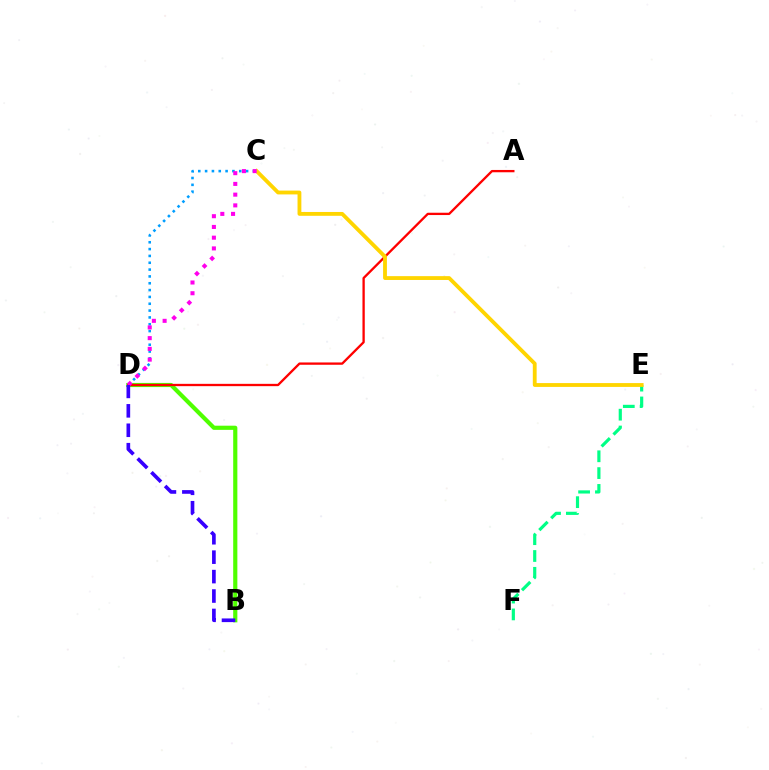{('B', 'D'): [{'color': '#4fff00', 'line_style': 'solid', 'thickness': 3.0}, {'color': '#3700ff', 'line_style': 'dashed', 'thickness': 2.64}], ('C', 'D'): [{'color': '#009eff', 'line_style': 'dotted', 'thickness': 1.86}, {'color': '#ff00ed', 'line_style': 'dotted', 'thickness': 2.92}], ('A', 'D'): [{'color': '#ff0000', 'line_style': 'solid', 'thickness': 1.67}], ('E', 'F'): [{'color': '#00ff86', 'line_style': 'dashed', 'thickness': 2.28}], ('C', 'E'): [{'color': '#ffd500', 'line_style': 'solid', 'thickness': 2.76}]}